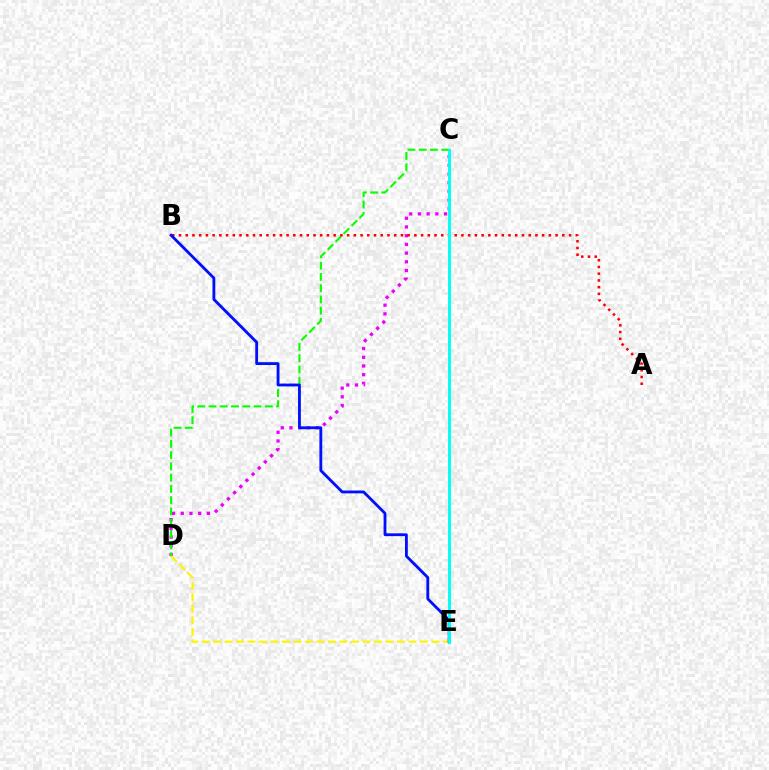{('C', 'D'): [{'color': '#ee00ff', 'line_style': 'dotted', 'thickness': 2.37}, {'color': '#08ff00', 'line_style': 'dashed', 'thickness': 1.53}], ('D', 'E'): [{'color': '#fcf500', 'line_style': 'dashed', 'thickness': 1.56}], ('A', 'B'): [{'color': '#ff0000', 'line_style': 'dotted', 'thickness': 1.83}], ('B', 'E'): [{'color': '#0010ff', 'line_style': 'solid', 'thickness': 2.04}], ('C', 'E'): [{'color': '#00fff6', 'line_style': 'solid', 'thickness': 2.12}]}